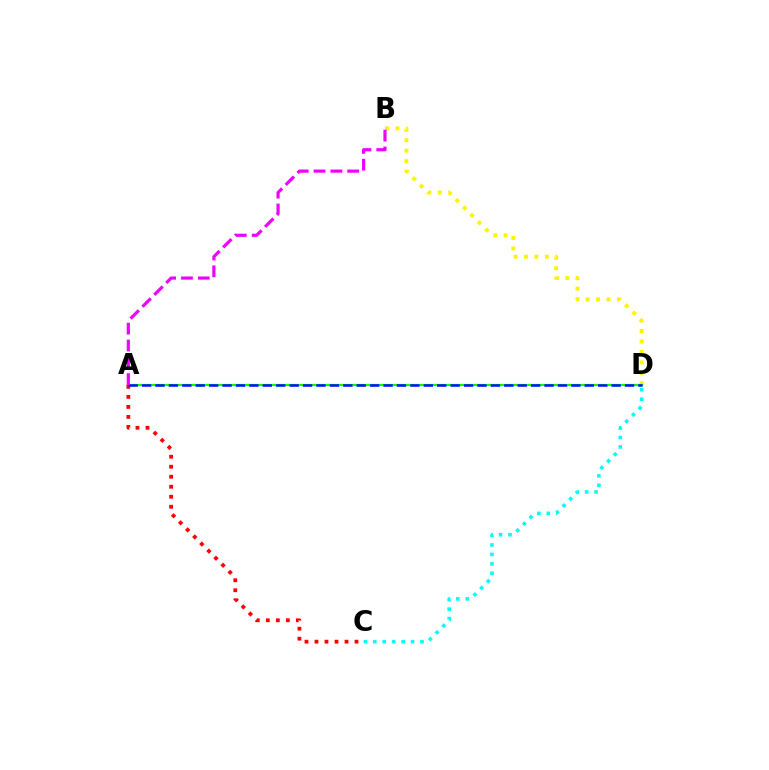{('C', 'D'): [{'color': '#00fff6', 'line_style': 'dotted', 'thickness': 2.56}], ('B', 'D'): [{'color': '#fcf500', 'line_style': 'dotted', 'thickness': 2.84}], ('A', 'D'): [{'color': '#08ff00', 'line_style': 'solid', 'thickness': 1.59}, {'color': '#0010ff', 'line_style': 'dashed', 'thickness': 1.82}], ('A', 'C'): [{'color': '#ff0000', 'line_style': 'dotted', 'thickness': 2.72}], ('A', 'B'): [{'color': '#ee00ff', 'line_style': 'dashed', 'thickness': 2.29}]}